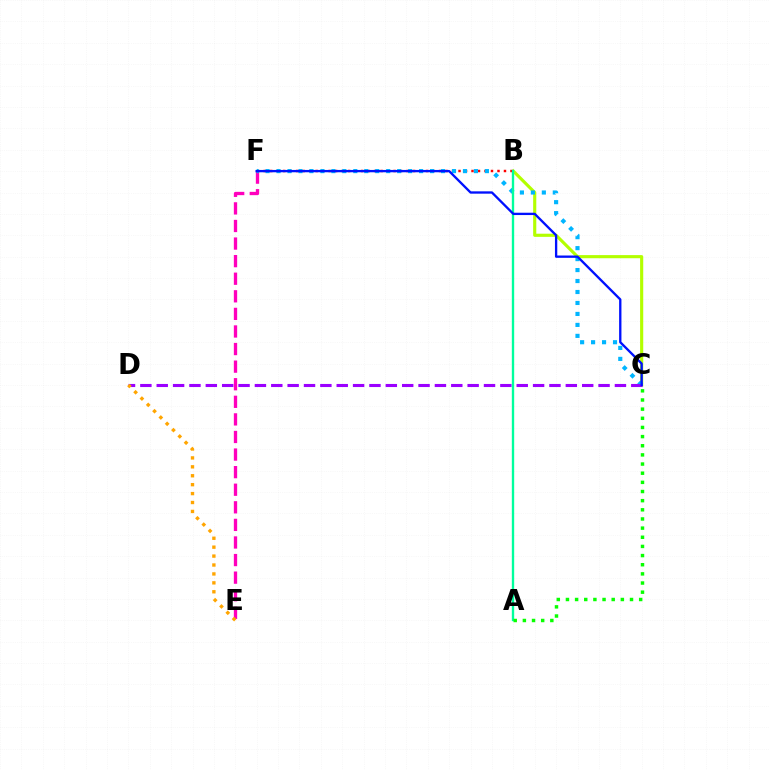{('B', 'C'): [{'color': '#b3ff00', 'line_style': 'solid', 'thickness': 2.26}], ('B', 'F'): [{'color': '#ff0000', 'line_style': 'dotted', 'thickness': 1.76}], ('E', 'F'): [{'color': '#ff00bd', 'line_style': 'dashed', 'thickness': 2.39}], ('C', 'F'): [{'color': '#00b5ff', 'line_style': 'dotted', 'thickness': 2.98}, {'color': '#0010ff', 'line_style': 'solid', 'thickness': 1.67}], ('C', 'D'): [{'color': '#9b00ff', 'line_style': 'dashed', 'thickness': 2.22}], ('A', 'B'): [{'color': '#00ff9d', 'line_style': 'solid', 'thickness': 1.7}], ('D', 'E'): [{'color': '#ffa500', 'line_style': 'dotted', 'thickness': 2.42}], ('A', 'C'): [{'color': '#08ff00', 'line_style': 'dotted', 'thickness': 2.49}]}